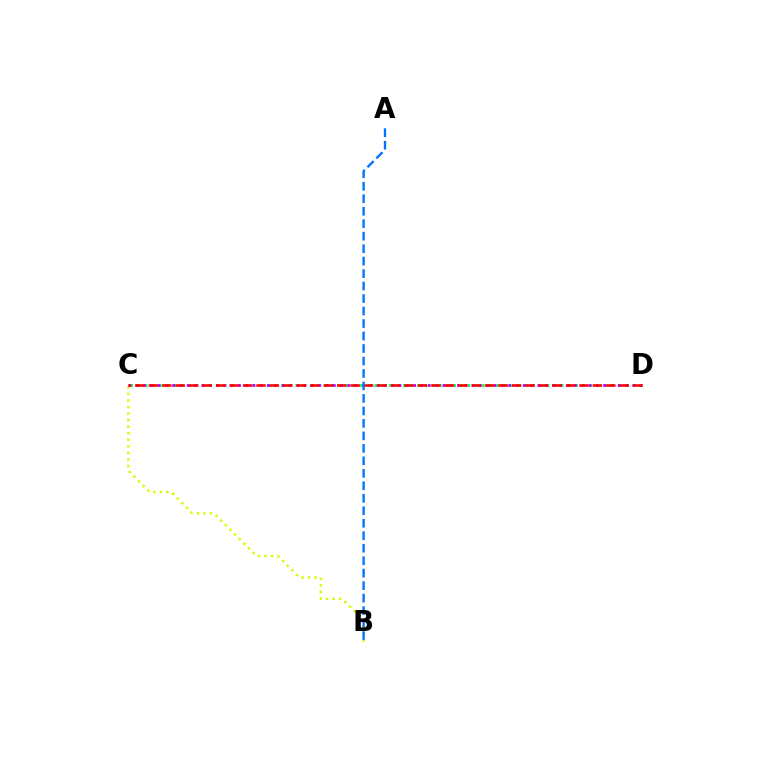{('C', 'D'): [{'color': '#00ff5c', 'line_style': 'dotted', 'thickness': 1.95}, {'color': '#b900ff', 'line_style': 'dotted', 'thickness': 1.98}, {'color': '#ff0000', 'line_style': 'dashed', 'thickness': 1.83}], ('B', 'C'): [{'color': '#d1ff00', 'line_style': 'dotted', 'thickness': 1.78}], ('A', 'B'): [{'color': '#0074ff', 'line_style': 'dashed', 'thickness': 1.7}]}